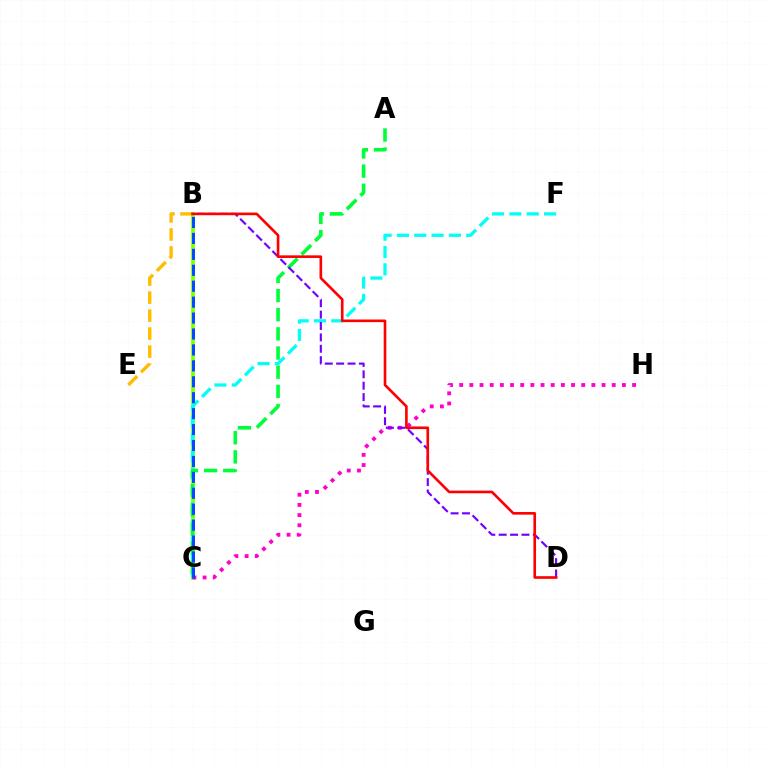{('B', 'C'): [{'color': '#84ff00', 'line_style': 'solid', 'thickness': 2.68}, {'color': '#004bff', 'line_style': 'dashed', 'thickness': 2.16}], ('B', 'E'): [{'color': '#ffbd00', 'line_style': 'dashed', 'thickness': 2.44}], ('C', 'F'): [{'color': '#00fff6', 'line_style': 'dashed', 'thickness': 2.35}], ('A', 'C'): [{'color': '#00ff39', 'line_style': 'dashed', 'thickness': 2.6}], ('C', 'H'): [{'color': '#ff00cf', 'line_style': 'dotted', 'thickness': 2.76}], ('B', 'D'): [{'color': '#7200ff', 'line_style': 'dashed', 'thickness': 1.55}, {'color': '#ff0000', 'line_style': 'solid', 'thickness': 1.9}]}